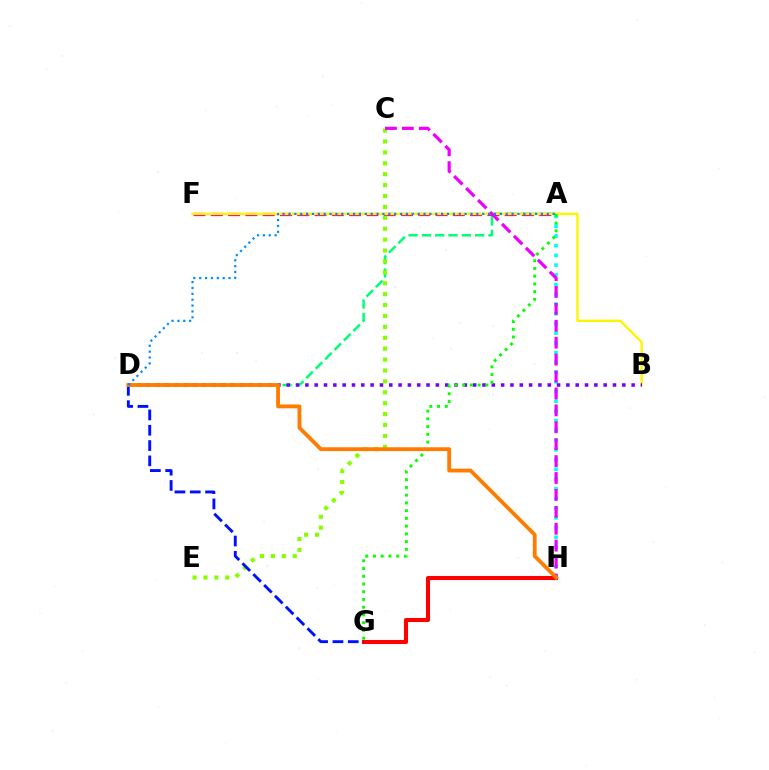{('G', 'H'): [{'color': '#ff0000', 'line_style': 'solid', 'thickness': 2.93}], ('A', 'H'): [{'color': '#00fff6', 'line_style': 'dotted', 'thickness': 2.64}], ('A', 'D'): [{'color': '#00ff74', 'line_style': 'dashed', 'thickness': 1.81}, {'color': '#008cff', 'line_style': 'dotted', 'thickness': 1.6}], ('A', 'F'): [{'color': '#ff0094', 'line_style': 'dashed', 'thickness': 2.35}], ('B', 'F'): [{'color': '#fcf500', 'line_style': 'solid', 'thickness': 1.72}], ('C', 'E'): [{'color': '#84ff00', 'line_style': 'dotted', 'thickness': 2.96}], ('B', 'D'): [{'color': '#7200ff', 'line_style': 'dotted', 'thickness': 2.53}], ('C', 'H'): [{'color': '#ee00ff', 'line_style': 'dashed', 'thickness': 2.3}], ('A', 'G'): [{'color': '#08ff00', 'line_style': 'dotted', 'thickness': 2.1}], ('D', 'G'): [{'color': '#0010ff', 'line_style': 'dashed', 'thickness': 2.08}], ('D', 'H'): [{'color': '#ff7c00', 'line_style': 'solid', 'thickness': 2.75}]}